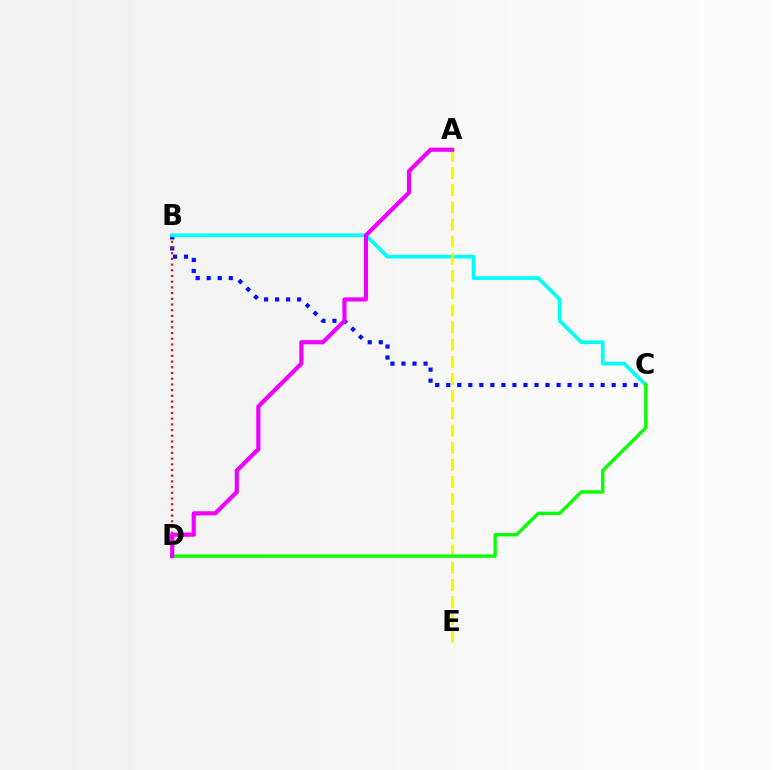{('B', 'C'): [{'color': '#0010ff', 'line_style': 'dotted', 'thickness': 3.0}, {'color': '#00fff6', 'line_style': 'solid', 'thickness': 2.68}], ('B', 'D'): [{'color': '#ff0000', 'line_style': 'dotted', 'thickness': 1.55}], ('A', 'E'): [{'color': '#fcf500', 'line_style': 'dashed', 'thickness': 2.33}], ('C', 'D'): [{'color': '#08ff00', 'line_style': 'solid', 'thickness': 2.41}], ('A', 'D'): [{'color': '#ee00ff', 'line_style': 'solid', 'thickness': 2.99}]}